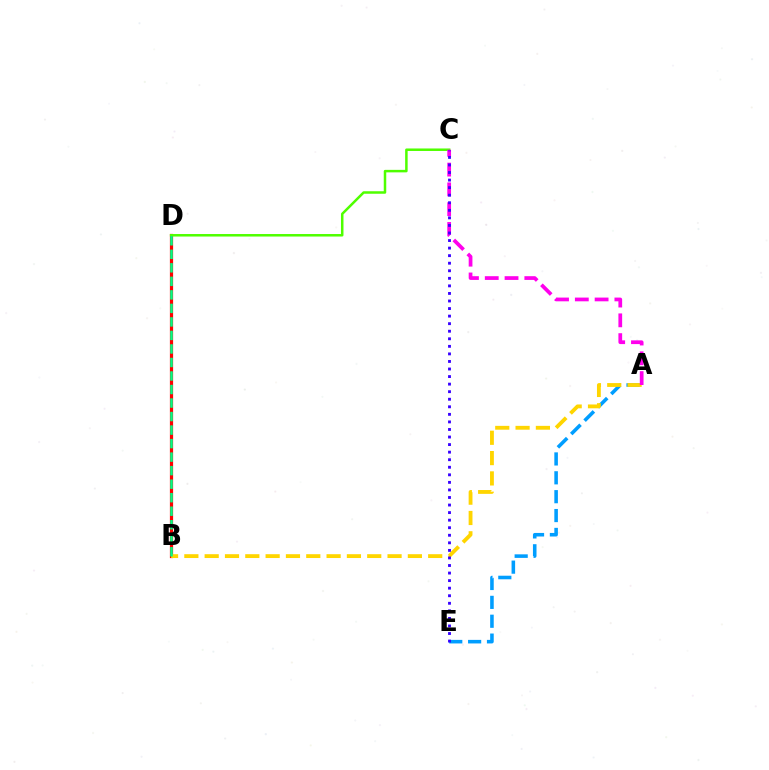{('A', 'E'): [{'color': '#009eff', 'line_style': 'dashed', 'thickness': 2.56}], ('B', 'D'): [{'color': '#ff0000', 'line_style': 'solid', 'thickness': 2.31}, {'color': '#00ff86', 'line_style': 'dashed', 'thickness': 1.84}], ('A', 'B'): [{'color': '#ffd500', 'line_style': 'dashed', 'thickness': 2.76}], ('C', 'D'): [{'color': '#4fff00', 'line_style': 'solid', 'thickness': 1.8}], ('A', 'C'): [{'color': '#ff00ed', 'line_style': 'dashed', 'thickness': 2.69}], ('C', 'E'): [{'color': '#3700ff', 'line_style': 'dotted', 'thickness': 2.05}]}